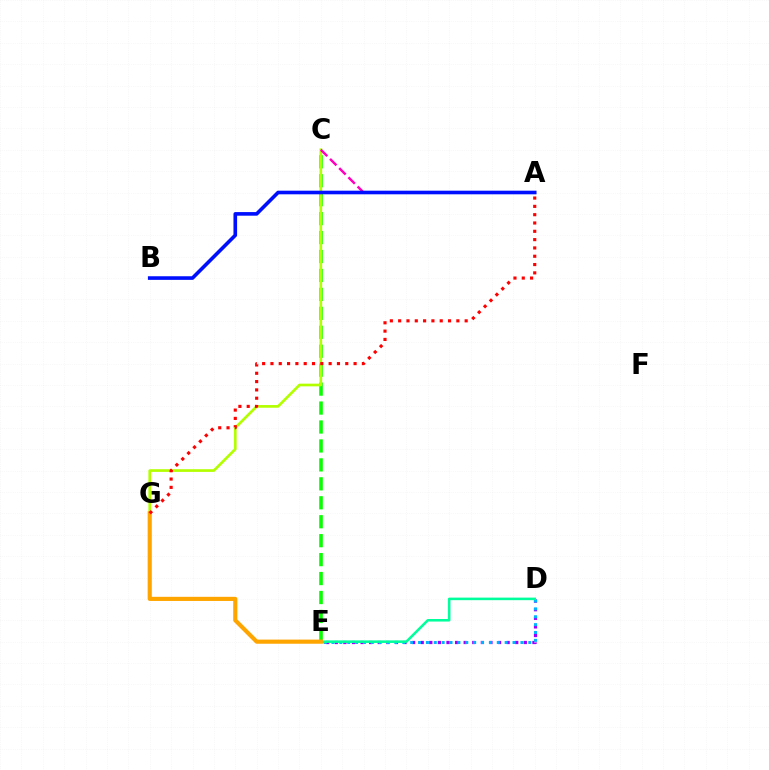{('C', 'E'): [{'color': '#08ff00', 'line_style': 'dashed', 'thickness': 2.57}], ('C', 'G'): [{'color': '#b3ff00', 'line_style': 'solid', 'thickness': 1.93}], ('D', 'E'): [{'color': '#9b00ff', 'line_style': 'dotted', 'thickness': 2.33}, {'color': '#00b5ff', 'line_style': 'dotted', 'thickness': 2.14}, {'color': '#00ff9d', 'line_style': 'solid', 'thickness': 1.84}], ('E', 'G'): [{'color': '#ffa500', 'line_style': 'solid', 'thickness': 2.98}], ('A', 'C'): [{'color': '#ff00bd', 'line_style': 'dashed', 'thickness': 1.77}], ('A', 'G'): [{'color': '#ff0000', 'line_style': 'dotted', 'thickness': 2.26}], ('A', 'B'): [{'color': '#0010ff', 'line_style': 'solid', 'thickness': 2.61}]}